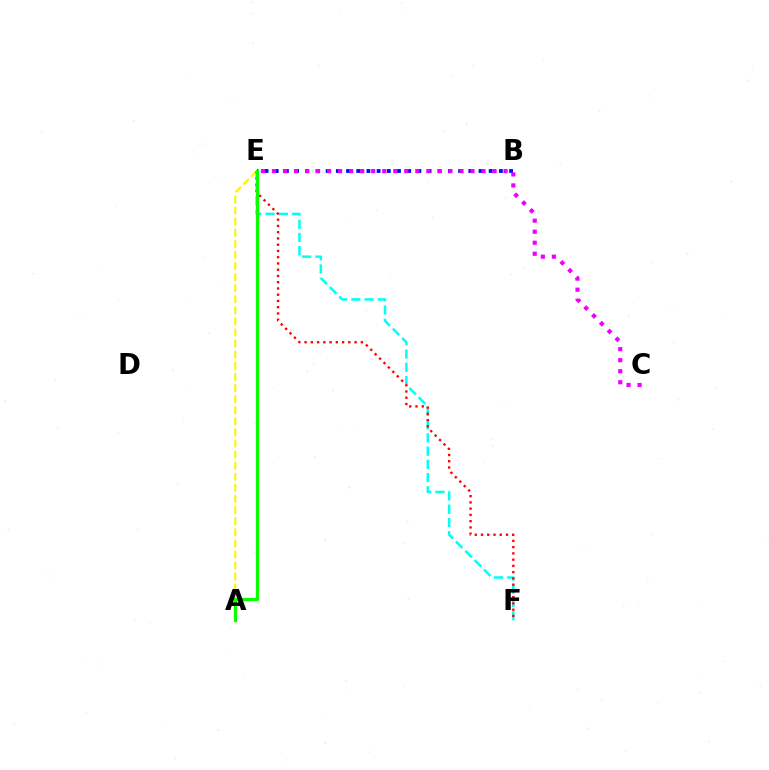{('E', 'F'): [{'color': '#00fff6', 'line_style': 'dashed', 'thickness': 1.8}, {'color': '#ff0000', 'line_style': 'dotted', 'thickness': 1.7}], ('A', 'E'): [{'color': '#fcf500', 'line_style': 'dashed', 'thickness': 1.51}, {'color': '#08ff00', 'line_style': 'solid', 'thickness': 2.32}], ('B', 'E'): [{'color': '#0010ff', 'line_style': 'dotted', 'thickness': 2.77}], ('C', 'E'): [{'color': '#ee00ff', 'line_style': 'dotted', 'thickness': 3.0}]}